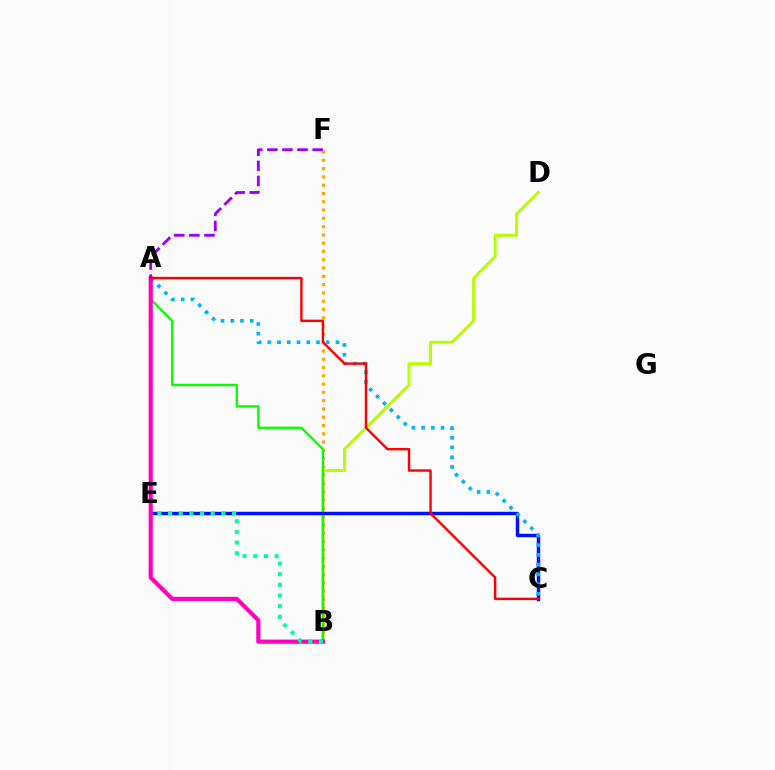{('B', 'D'): [{'color': '#b3ff00', 'line_style': 'solid', 'thickness': 2.1}], ('B', 'F'): [{'color': '#ffa500', 'line_style': 'dotted', 'thickness': 2.25}], ('A', 'B'): [{'color': '#08ff00', 'line_style': 'solid', 'thickness': 1.7}, {'color': '#ff00bd', 'line_style': 'solid', 'thickness': 2.99}], ('C', 'E'): [{'color': '#0010ff', 'line_style': 'solid', 'thickness': 2.47}], ('A', 'C'): [{'color': '#00b5ff', 'line_style': 'dotted', 'thickness': 2.65}, {'color': '#ff0000', 'line_style': 'solid', 'thickness': 1.74}], ('A', 'F'): [{'color': '#9b00ff', 'line_style': 'dashed', 'thickness': 2.05}], ('B', 'E'): [{'color': '#00ff9d', 'line_style': 'dotted', 'thickness': 2.9}]}